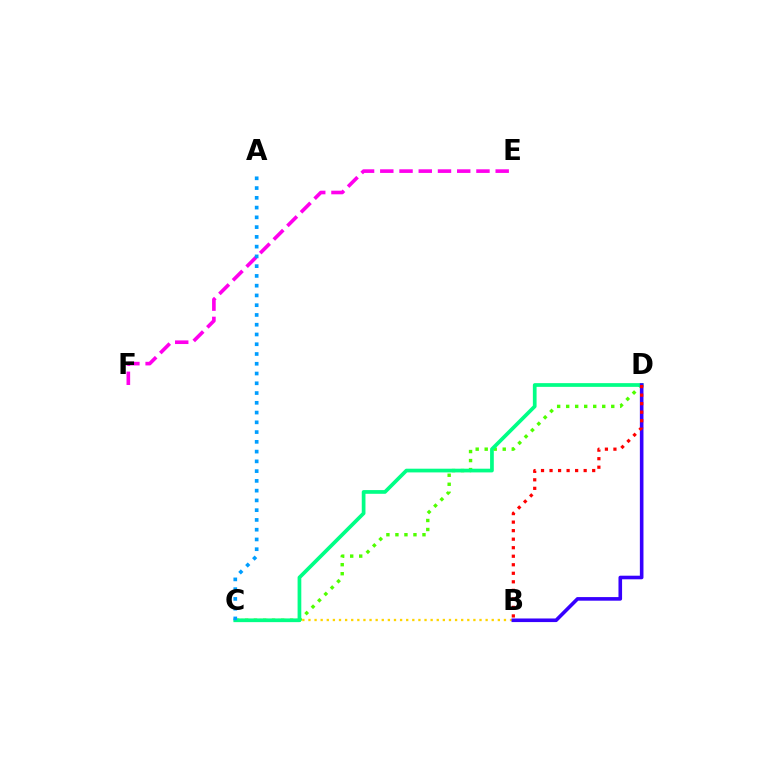{('C', 'D'): [{'color': '#4fff00', 'line_style': 'dotted', 'thickness': 2.45}, {'color': '#00ff86', 'line_style': 'solid', 'thickness': 2.68}], ('B', 'C'): [{'color': '#ffd500', 'line_style': 'dotted', 'thickness': 1.66}], ('E', 'F'): [{'color': '#ff00ed', 'line_style': 'dashed', 'thickness': 2.61}], ('B', 'D'): [{'color': '#3700ff', 'line_style': 'solid', 'thickness': 2.59}, {'color': '#ff0000', 'line_style': 'dotted', 'thickness': 2.32}], ('A', 'C'): [{'color': '#009eff', 'line_style': 'dotted', 'thickness': 2.65}]}